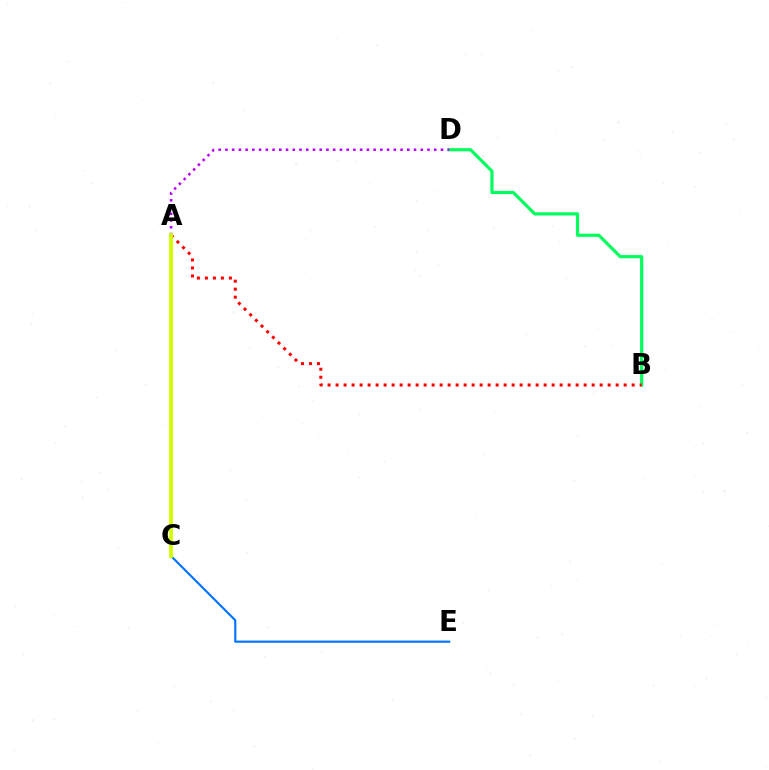{('B', 'D'): [{'color': '#00ff5c', 'line_style': 'solid', 'thickness': 2.28}], ('A', 'B'): [{'color': '#ff0000', 'line_style': 'dotted', 'thickness': 2.17}], ('C', 'E'): [{'color': '#0074ff', 'line_style': 'solid', 'thickness': 1.55}], ('A', 'D'): [{'color': '#b900ff', 'line_style': 'dotted', 'thickness': 1.83}], ('A', 'C'): [{'color': '#d1ff00', 'line_style': 'solid', 'thickness': 2.77}]}